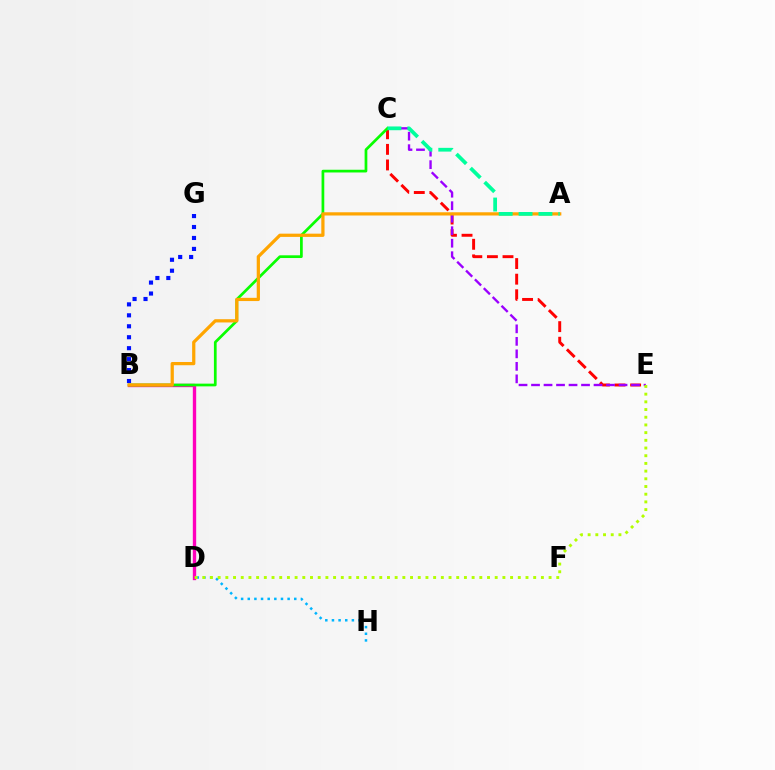{('C', 'E'): [{'color': '#ff0000', 'line_style': 'dashed', 'thickness': 2.12}, {'color': '#9b00ff', 'line_style': 'dashed', 'thickness': 1.7}], ('B', 'D'): [{'color': '#ff00bd', 'line_style': 'solid', 'thickness': 2.41}], ('B', 'C'): [{'color': '#08ff00', 'line_style': 'solid', 'thickness': 1.96}], ('D', 'H'): [{'color': '#00b5ff', 'line_style': 'dotted', 'thickness': 1.81}], ('D', 'E'): [{'color': '#b3ff00', 'line_style': 'dotted', 'thickness': 2.09}], ('B', 'G'): [{'color': '#0010ff', 'line_style': 'dotted', 'thickness': 2.98}], ('A', 'B'): [{'color': '#ffa500', 'line_style': 'solid', 'thickness': 2.33}], ('A', 'C'): [{'color': '#00ff9d', 'line_style': 'dashed', 'thickness': 2.7}]}